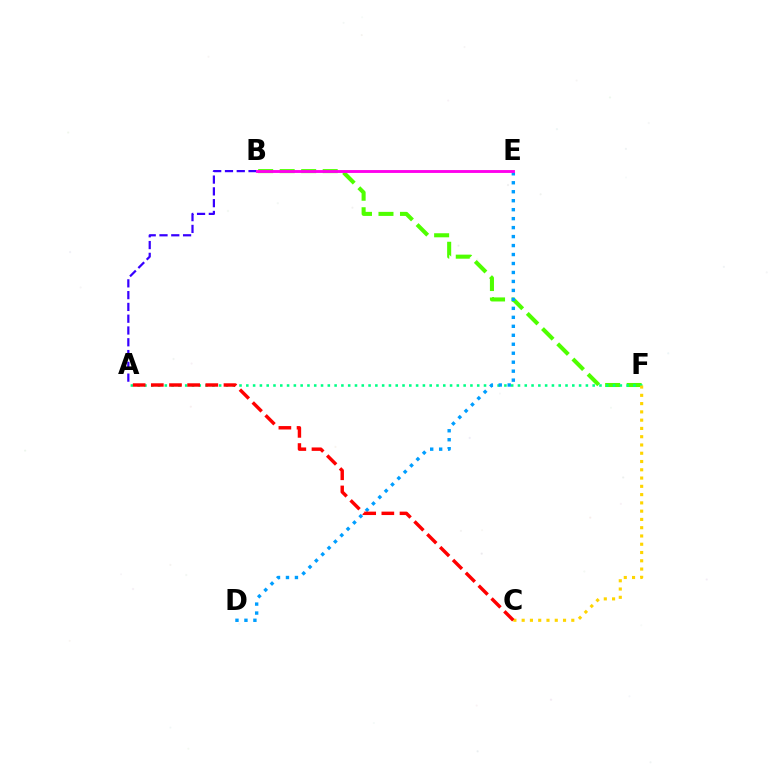{('B', 'F'): [{'color': '#4fff00', 'line_style': 'dashed', 'thickness': 2.92}], ('A', 'F'): [{'color': '#00ff86', 'line_style': 'dotted', 'thickness': 1.85}], ('D', 'E'): [{'color': '#009eff', 'line_style': 'dotted', 'thickness': 2.44}], ('A', 'B'): [{'color': '#3700ff', 'line_style': 'dashed', 'thickness': 1.6}], ('C', 'F'): [{'color': '#ffd500', 'line_style': 'dotted', 'thickness': 2.25}], ('A', 'C'): [{'color': '#ff0000', 'line_style': 'dashed', 'thickness': 2.47}], ('B', 'E'): [{'color': '#ff00ed', 'line_style': 'solid', 'thickness': 2.07}]}